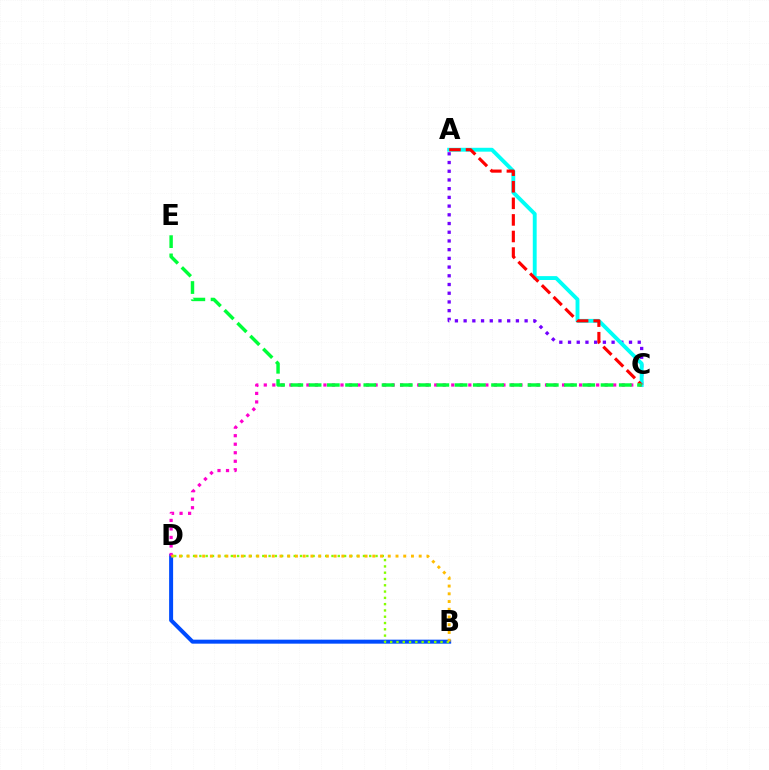{('A', 'C'): [{'color': '#7200ff', 'line_style': 'dotted', 'thickness': 2.37}, {'color': '#00fff6', 'line_style': 'solid', 'thickness': 2.79}, {'color': '#ff0000', 'line_style': 'dashed', 'thickness': 2.25}], ('B', 'D'): [{'color': '#004bff', 'line_style': 'solid', 'thickness': 2.88}, {'color': '#84ff00', 'line_style': 'dotted', 'thickness': 1.71}, {'color': '#ffbd00', 'line_style': 'dotted', 'thickness': 2.1}], ('C', 'D'): [{'color': '#ff00cf', 'line_style': 'dotted', 'thickness': 2.32}], ('C', 'E'): [{'color': '#00ff39', 'line_style': 'dashed', 'thickness': 2.48}]}